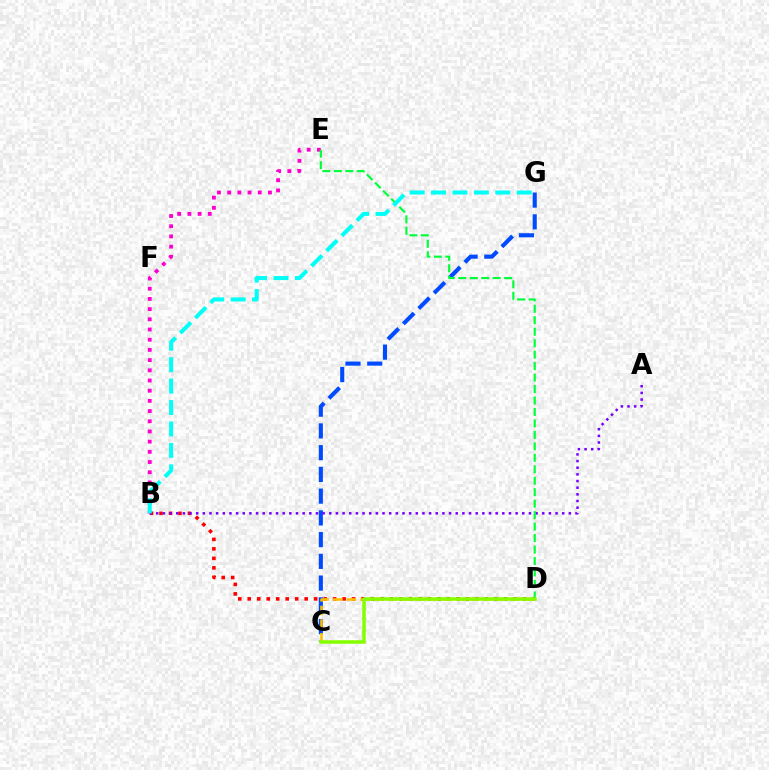{('B', 'D'): [{'color': '#ff0000', 'line_style': 'dotted', 'thickness': 2.58}], ('C', 'G'): [{'color': '#004bff', 'line_style': 'dashed', 'thickness': 2.95}], ('A', 'B'): [{'color': '#7200ff', 'line_style': 'dotted', 'thickness': 1.81}], ('C', 'D'): [{'color': '#ffbd00', 'line_style': 'dashed', 'thickness': 1.85}, {'color': '#84ff00', 'line_style': 'solid', 'thickness': 2.52}], ('B', 'E'): [{'color': '#ff00cf', 'line_style': 'dotted', 'thickness': 2.77}], ('D', 'E'): [{'color': '#00ff39', 'line_style': 'dashed', 'thickness': 1.56}], ('B', 'G'): [{'color': '#00fff6', 'line_style': 'dashed', 'thickness': 2.91}]}